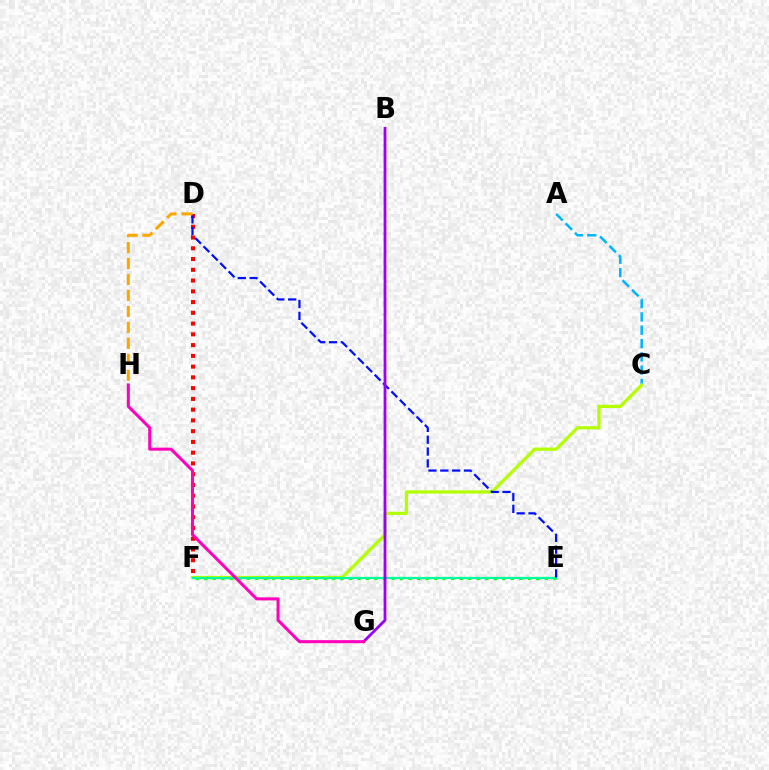{('A', 'C'): [{'color': '#00b5ff', 'line_style': 'dashed', 'thickness': 1.81}], ('E', 'F'): [{'color': '#08ff00', 'line_style': 'dotted', 'thickness': 2.31}, {'color': '#00ff9d', 'line_style': 'solid', 'thickness': 1.57}], ('C', 'F'): [{'color': '#b3ff00', 'line_style': 'solid', 'thickness': 2.33}], ('D', 'F'): [{'color': '#ff0000', 'line_style': 'dotted', 'thickness': 2.92}], ('D', 'E'): [{'color': '#0010ff', 'line_style': 'dashed', 'thickness': 1.61}], ('B', 'G'): [{'color': '#9b00ff', 'line_style': 'solid', 'thickness': 2.01}], ('G', 'H'): [{'color': '#ff00bd', 'line_style': 'solid', 'thickness': 2.18}], ('D', 'H'): [{'color': '#ffa500', 'line_style': 'dashed', 'thickness': 2.17}]}